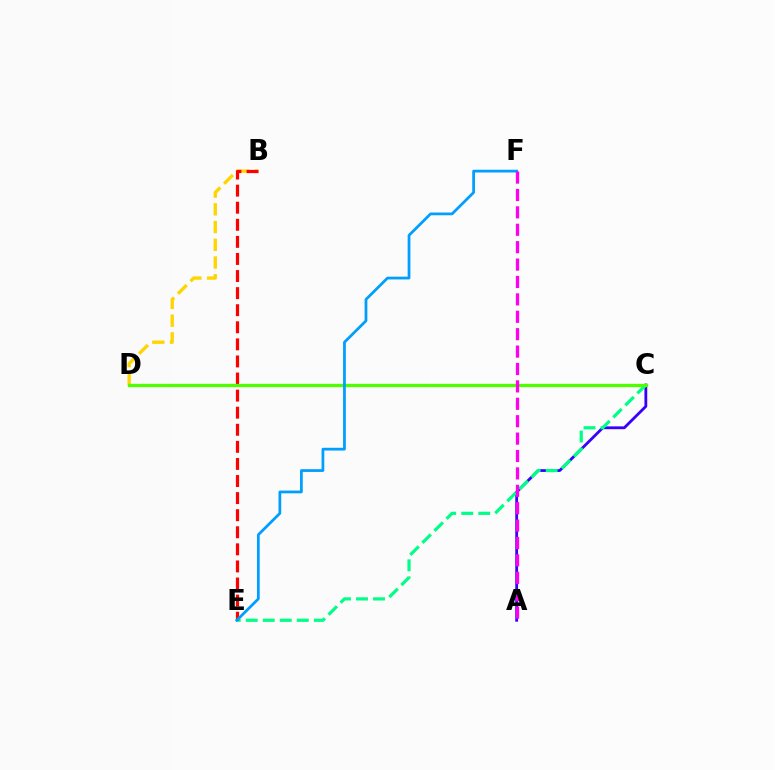{('B', 'D'): [{'color': '#ffd500', 'line_style': 'dashed', 'thickness': 2.41}], ('A', 'C'): [{'color': '#3700ff', 'line_style': 'solid', 'thickness': 2.02}], ('C', 'E'): [{'color': '#00ff86', 'line_style': 'dashed', 'thickness': 2.31}], ('B', 'E'): [{'color': '#ff0000', 'line_style': 'dashed', 'thickness': 2.32}], ('C', 'D'): [{'color': '#4fff00', 'line_style': 'solid', 'thickness': 2.36}], ('E', 'F'): [{'color': '#009eff', 'line_style': 'solid', 'thickness': 1.98}], ('A', 'F'): [{'color': '#ff00ed', 'line_style': 'dashed', 'thickness': 2.36}]}